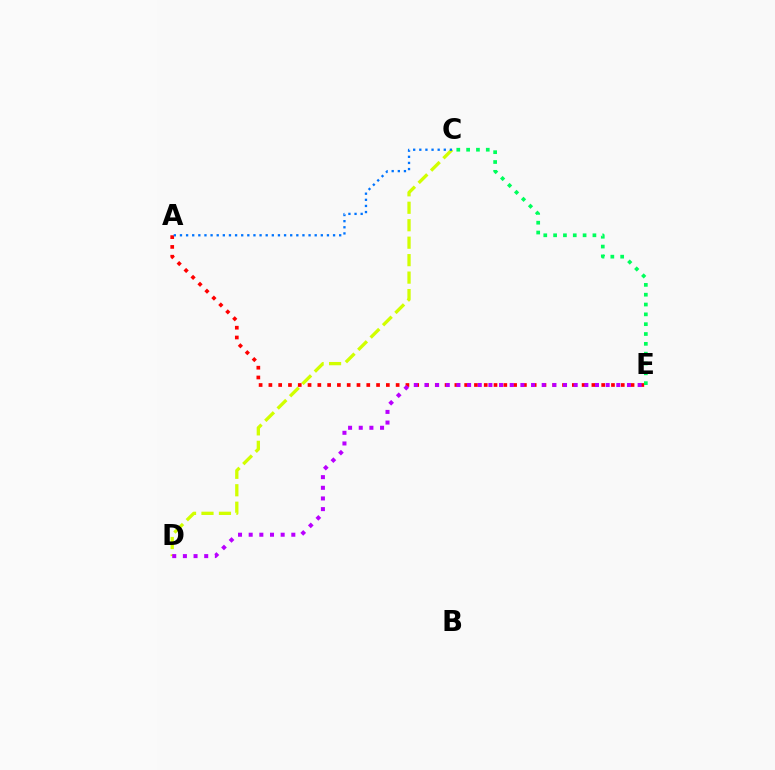{('C', 'D'): [{'color': '#d1ff00', 'line_style': 'dashed', 'thickness': 2.37}], ('A', 'E'): [{'color': '#ff0000', 'line_style': 'dotted', 'thickness': 2.66}], ('C', 'E'): [{'color': '#00ff5c', 'line_style': 'dotted', 'thickness': 2.67}], ('D', 'E'): [{'color': '#b900ff', 'line_style': 'dotted', 'thickness': 2.9}], ('A', 'C'): [{'color': '#0074ff', 'line_style': 'dotted', 'thickness': 1.66}]}